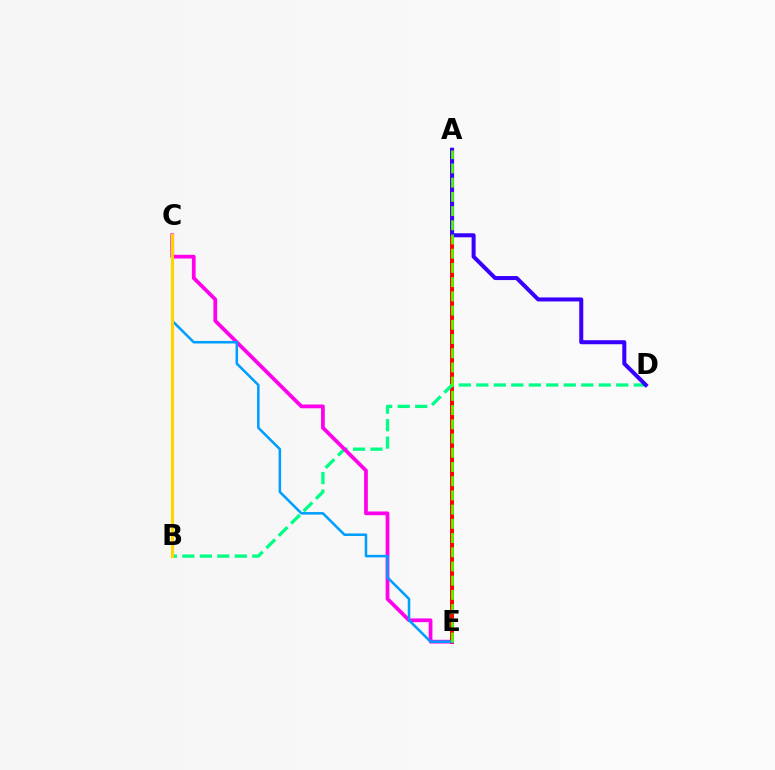{('A', 'E'): [{'color': '#ff0000', 'line_style': 'solid', 'thickness': 2.84}, {'color': '#4fff00', 'line_style': 'dashed', 'thickness': 1.93}], ('B', 'D'): [{'color': '#00ff86', 'line_style': 'dashed', 'thickness': 2.38}], ('C', 'E'): [{'color': '#ff00ed', 'line_style': 'solid', 'thickness': 2.7}, {'color': '#009eff', 'line_style': 'solid', 'thickness': 1.83}], ('A', 'D'): [{'color': '#3700ff', 'line_style': 'solid', 'thickness': 2.9}], ('B', 'C'): [{'color': '#ffd500', 'line_style': 'solid', 'thickness': 2.23}]}